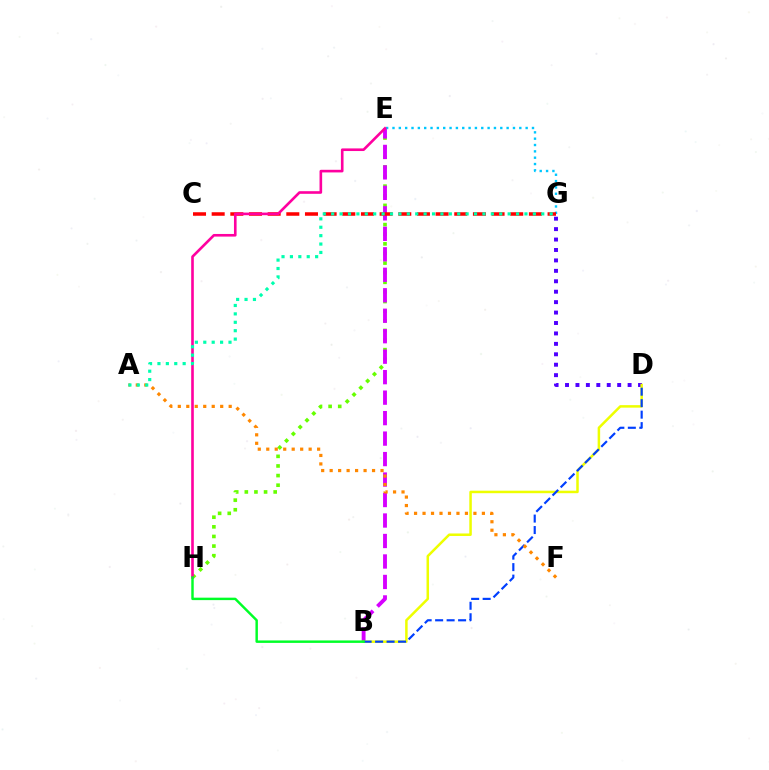{('E', 'H'): [{'color': '#66ff00', 'line_style': 'dotted', 'thickness': 2.61}, {'color': '#ff00a0', 'line_style': 'solid', 'thickness': 1.89}], ('D', 'G'): [{'color': '#4f00ff', 'line_style': 'dotted', 'thickness': 2.83}], ('B', 'E'): [{'color': '#d600ff', 'line_style': 'dashed', 'thickness': 2.78}], ('B', 'D'): [{'color': '#eeff00', 'line_style': 'solid', 'thickness': 1.81}, {'color': '#003fff', 'line_style': 'dashed', 'thickness': 1.56}], ('E', 'G'): [{'color': '#00c7ff', 'line_style': 'dotted', 'thickness': 1.72}], ('A', 'F'): [{'color': '#ff8800', 'line_style': 'dotted', 'thickness': 2.3}], ('C', 'G'): [{'color': '#ff0000', 'line_style': 'dashed', 'thickness': 2.54}], ('A', 'G'): [{'color': '#00ffaf', 'line_style': 'dotted', 'thickness': 2.28}], ('B', 'H'): [{'color': '#00ff27', 'line_style': 'solid', 'thickness': 1.77}]}